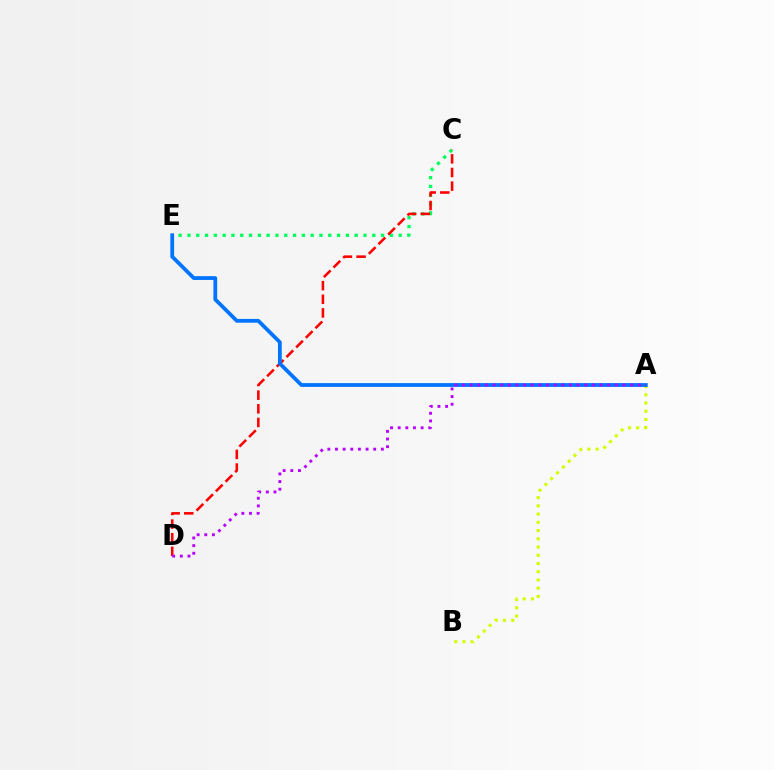{('A', 'B'): [{'color': '#d1ff00', 'line_style': 'dotted', 'thickness': 2.24}], ('C', 'E'): [{'color': '#00ff5c', 'line_style': 'dotted', 'thickness': 2.39}], ('C', 'D'): [{'color': '#ff0000', 'line_style': 'dashed', 'thickness': 1.85}], ('A', 'E'): [{'color': '#0074ff', 'line_style': 'solid', 'thickness': 2.72}], ('A', 'D'): [{'color': '#b900ff', 'line_style': 'dotted', 'thickness': 2.08}]}